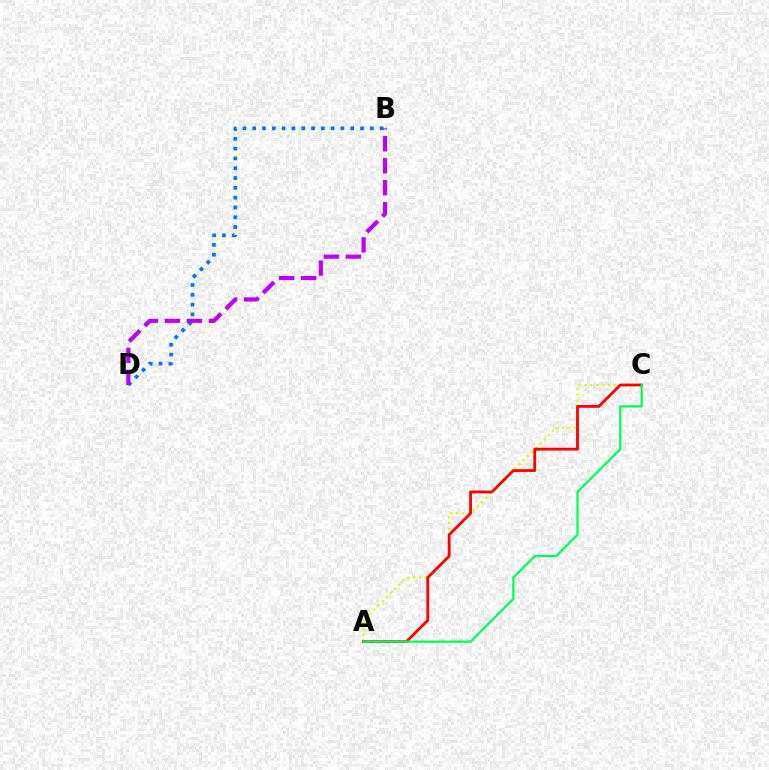{('B', 'D'): [{'color': '#0074ff', 'line_style': 'dotted', 'thickness': 2.66}, {'color': '#b900ff', 'line_style': 'dashed', 'thickness': 2.99}], ('A', 'C'): [{'color': '#d1ff00', 'line_style': 'dotted', 'thickness': 1.6}, {'color': '#ff0000', 'line_style': 'solid', 'thickness': 2.03}, {'color': '#00ff5c', 'line_style': 'solid', 'thickness': 1.62}]}